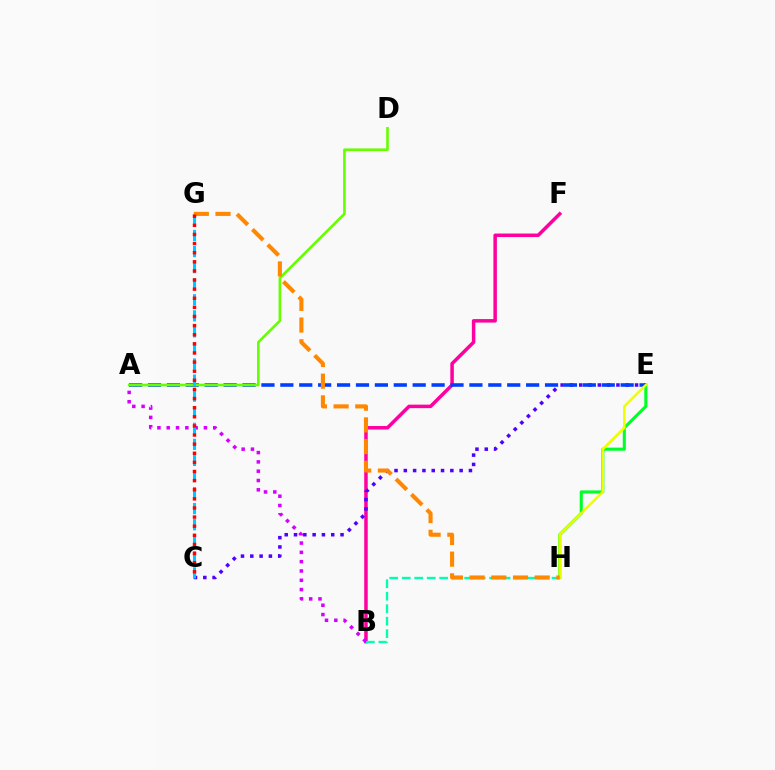{('B', 'F'): [{'color': '#ff00a0', 'line_style': 'solid', 'thickness': 2.52}], ('B', 'H'): [{'color': '#00ffaf', 'line_style': 'dashed', 'thickness': 1.7}], ('E', 'H'): [{'color': '#00ff27', 'line_style': 'solid', 'thickness': 2.22}, {'color': '#eeff00', 'line_style': 'solid', 'thickness': 1.83}], ('C', 'E'): [{'color': '#4f00ff', 'line_style': 'dotted', 'thickness': 2.53}], ('A', 'E'): [{'color': '#003fff', 'line_style': 'dashed', 'thickness': 2.57}], ('A', 'B'): [{'color': '#d600ff', 'line_style': 'dotted', 'thickness': 2.53}], ('A', 'D'): [{'color': '#66ff00', 'line_style': 'solid', 'thickness': 1.89}], ('C', 'G'): [{'color': '#00c7ff', 'line_style': 'dashed', 'thickness': 2.18}, {'color': '#ff0000', 'line_style': 'dotted', 'thickness': 2.48}], ('G', 'H'): [{'color': '#ff8800', 'line_style': 'dashed', 'thickness': 2.95}]}